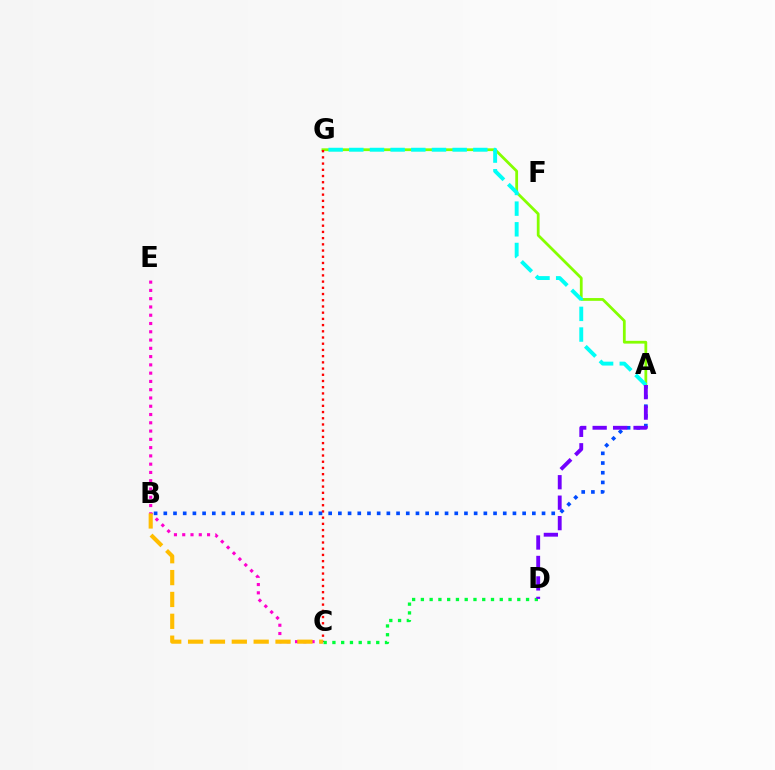{('A', 'G'): [{'color': '#84ff00', 'line_style': 'solid', 'thickness': 1.99}, {'color': '#00fff6', 'line_style': 'dashed', 'thickness': 2.81}], ('C', 'G'): [{'color': '#ff0000', 'line_style': 'dotted', 'thickness': 1.69}], ('C', 'E'): [{'color': '#ff00cf', 'line_style': 'dotted', 'thickness': 2.25}], ('A', 'B'): [{'color': '#004bff', 'line_style': 'dotted', 'thickness': 2.63}], ('B', 'C'): [{'color': '#ffbd00', 'line_style': 'dashed', 'thickness': 2.97}], ('C', 'D'): [{'color': '#00ff39', 'line_style': 'dotted', 'thickness': 2.38}], ('A', 'D'): [{'color': '#7200ff', 'line_style': 'dashed', 'thickness': 2.78}]}